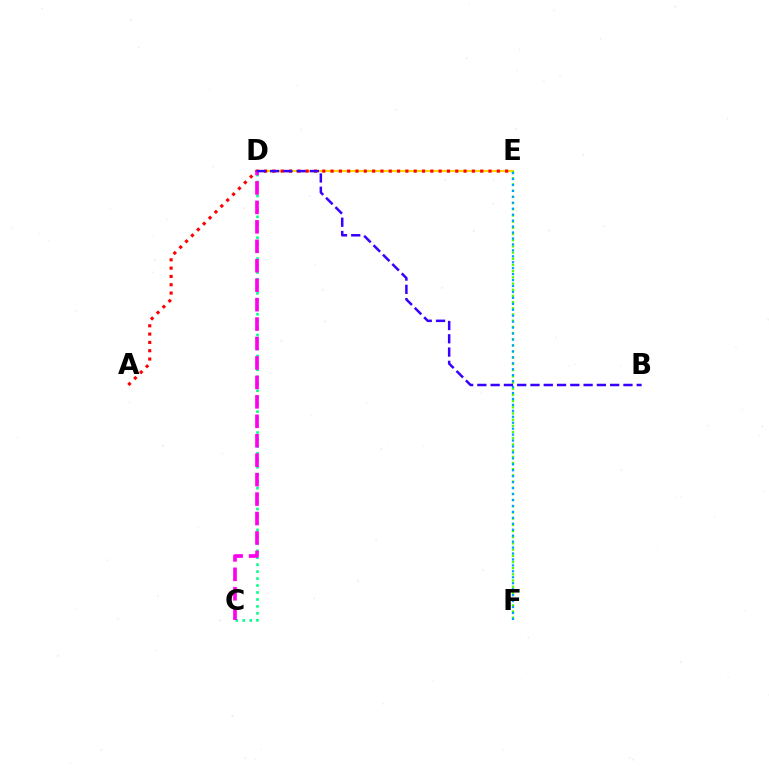{('D', 'E'): [{'color': '#ffd500', 'line_style': 'solid', 'thickness': 1.53}], ('E', 'F'): [{'color': '#4fff00', 'line_style': 'dotted', 'thickness': 1.68}, {'color': '#009eff', 'line_style': 'dotted', 'thickness': 1.62}], ('A', 'E'): [{'color': '#ff0000', 'line_style': 'dotted', 'thickness': 2.26}], ('C', 'D'): [{'color': '#00ff86', 'line_style': 'dotted', 'thickness': 1.89}, {'color': '#ff00ed', 'line_style': 'dashed', 'thickness': 2.64}], ('B', 'D'): [{'color': '#3700ff', 'line_style': 'dashed', 'thickness': 1.8}]}